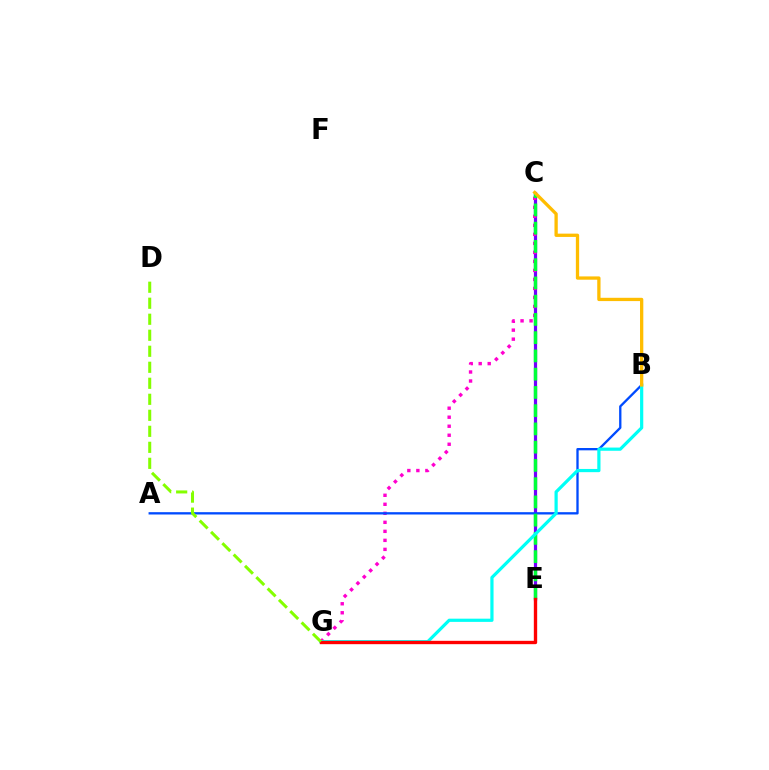{('C', 'E'): [{'color': '#7200ff', 'line_style': 'solid', 'thickness': 2.3}, {'color': '#00ff39', 'line_style': 'dashed', 'thickness': 2.48}], ('C', 'G'): [{'color': '#ff00cf', 'line_style': 'dotted', 'thickness': 2.45}], ('A', 'B'): [{'color': '#004bff', 'line_style': 'solid', 'thickness': 1.67}], ('B', 'G'): [{'color': '#00fff6', 'line_style': 'solid', 'thickness': 2.31}], ('E', 'G'): [{'color': '#ff0000', 'line_style': 'solid', 'thickness': 2.41}], ('D', 'G'): [{'color': '#84ff00', 'line_style': 'dashed', 'thickness': 2.17}], ('B', 'C'): [{'color': '#ffbd00', 'line_style': 'solid', 'thickness': 2.37}]}